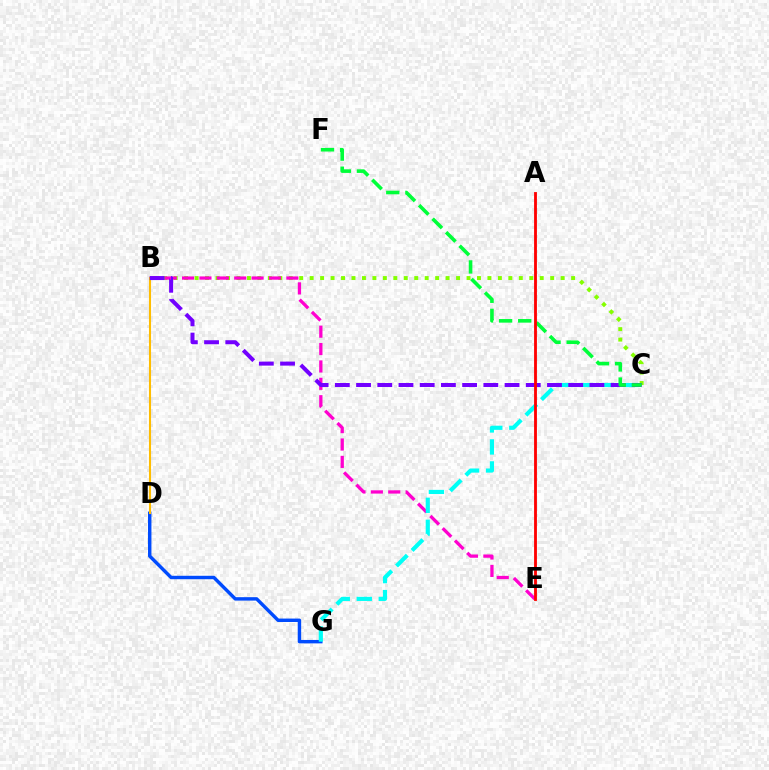{('D', 'G'): [{'color': '#004bff', 'line_style': 'solid', 'thickness': 2.47}], ('B', 'C'): [{'color': '#84ff00', 'line_style': 'dotted', 'thickness': 2.84}, {'color': '#7200ff', 'line_style': 'dashed', 'thickness': 2.88}], ('B', 'E'): [{'color': '#ff00cf', 'line_style': 'dashed', 'thickness': 2.36}], ('B', 'D'): [{'color': '#ffbd00', 'line_style': 'solid', 'thickness': 1.5}], ('C', 'G'): [{'color': '#00fff6', 'line_style': 'dashed', 'thickness': 2.99}], ('C', 'F'): [{'color': '#00ff39', 'line_style': 'dashed', 'thickness': 2.6}], ('A', 'E'): [{'color': '#ff0000', 'line_style': 'solid', 'thickness': 2.04}]}